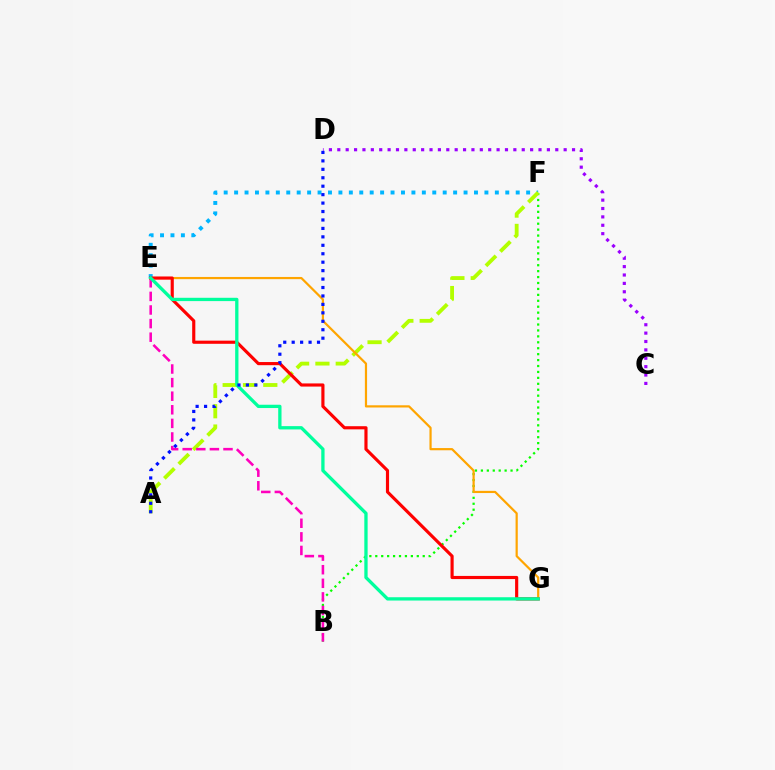{('B', 'F'): [{'color': '#08ff00', 'line_style': 'dotted', 'thickness': 1.61}], ('E', 'F'): [{'color': '#00b5ff', 'line_style': 'dotted', 'thickness': 2.83}], ('A', 'F'): [{'color': '#b3ff00', 'line_style': 'dashed', 'thickness': 2.76}], ('C', 'D'): [{'color': '#9b00ff', 'line_style': 'dotted', 'thickness': 2.28}], ('B', 'E'): [{'color': '#ff00bd', 'line_style': 'dashed', 'thickness': 1.85}], ('E', 'G'): [{'color': '#ffa500', 'line_style': 'solid', 'thickness': 1.59}, {'color': '#ff0000', 'line_style': 'solid', 'thickness': 2.26}, {'color': '#00ff9d', 'line_style': 'solid', 'thickness': 2.38}], ('A', 'D'): [{'color': '#0010ff', 'line_style': 'dotted', 'thickness': 2.29}]}